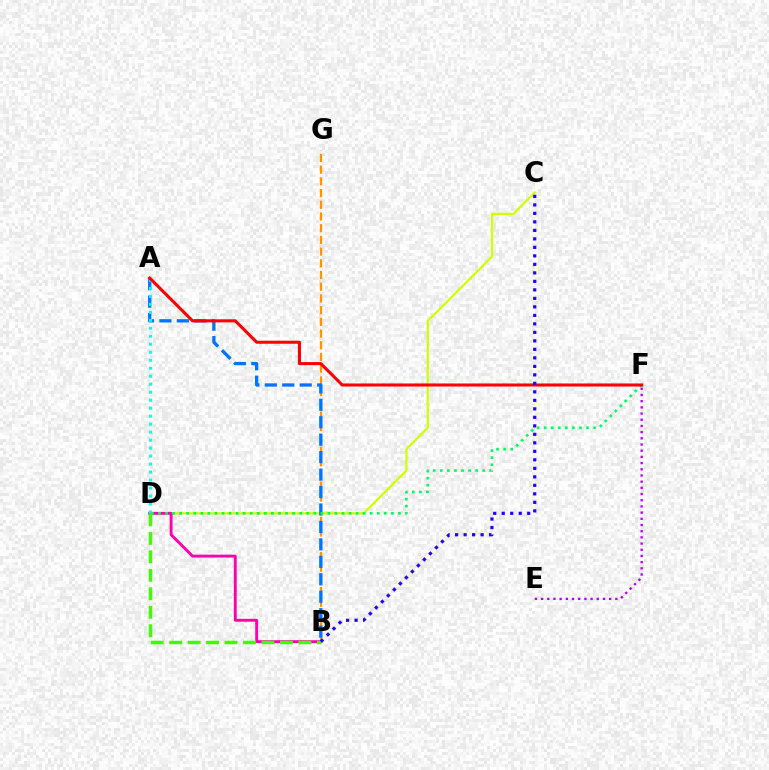{('E', 'F'): [{'color': '#b900ff', 'line_style': 'dotted', 'thickness': 1.68}], ('C', 'D'): [{'color': '#d1ff00', 'line_style': 'solid', 'thickness': 1.6}], ('B', 'D'): [{'color': '#ff00ac', 'line_style': 'solid', 'thickness': 2.08}, {'color': '#3dff00', 'line_style': 'dashed', 'thickness': 2.51}], ('B', 'G'): [{'color': '#ff9400', 'line_style': 'dashed', 'thickness': 1.59}], ('A', 'B'): [{'color': '#0074ff', 'line_style': 'dashed', 'thickness': 2.37}], ('A', 'D'): [{'color': '#00fff6', 'line_style': 'dotted', 'thickness': 2.17}], ('D', 'F'): [{'color': '#00ff5c', 'line_style': 'dotted', 'thickness': 1.92}], ('A', 'F'): [{'color': '#ff0000', 'line_style': 'solid', 'thickness': 2.21}], ('B', 'C'): [{'color': '#2500ff', 'line_style': 'dotted', 'thickness': 2.31}]}